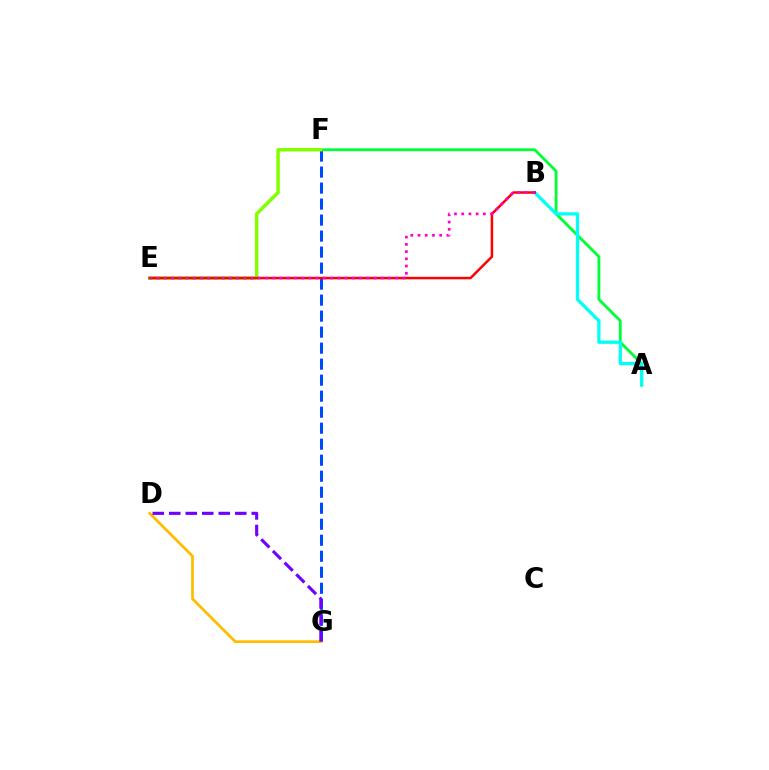{('A', 'F'): [{'color': '#00ff39', 'line_style': 'solid', 'thickness': 2.05}], ('F', 'G'): [{'color': '#004bff', 'line_style': 'dashed', 'thickness': 2.17}], ('A', 'B'): [{'color': '#00fff6', 'line_style': 'solid', 'thickness': 2.34}], ('E', 'F'): [{'color': '#84ff00', 'line_style': 'solid', 'thickness': 2.52}], ('D', 'G'): [{'color': '#ffbd00', 'line_style': 'solid', 'thickness': 1.98}, {'color': '#7200ff', 'line_style': 'dashed', 'thickness': 2.24}], ('B', 'E'): [{'color': '#ff0000', 'line_style': 'solid', 'thickness': 1.8}, {'color': '#ff00cf', 'line_style': 'dotted', 'thickness': 1.96}]}